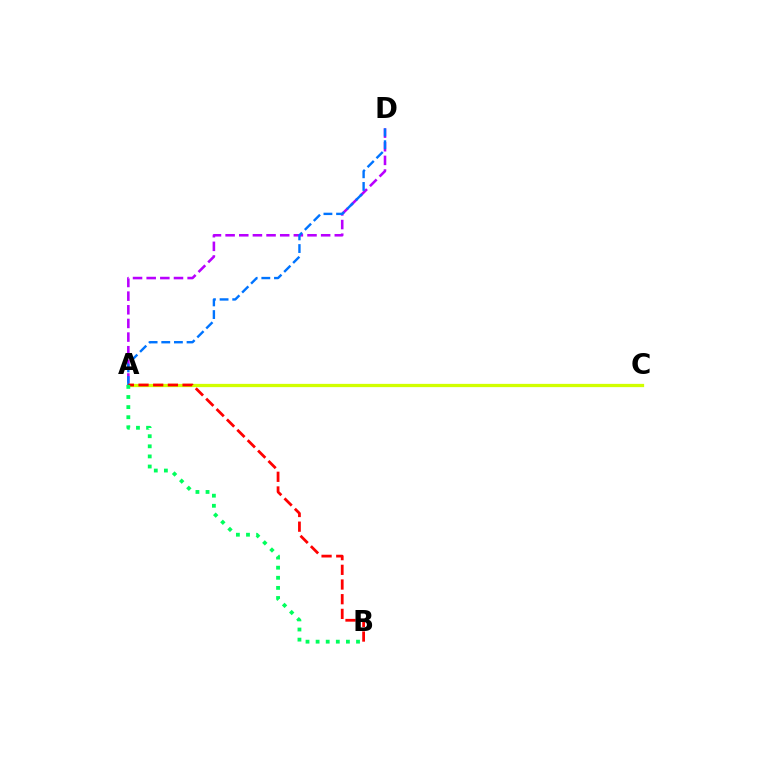{('A', 'D'): [{'color': '#b900ff', 'line_style': 'dashed', 'thickness': 1.85}, {'color': '#0074ff', 'line_style': 'dashed', 'thickness': 1.72}], ('A', 'C'): [{'color': '#d1ff00', 'line_style': 'solid', 'thickness': 2.35}], ('A', 'B'): [{'color': '#ff0000', 'line_style': 'dashed', 'thickness': 1.99}, {'color': '#00ff5c', 'line_style': 'dotted', 'thickness': 2.74}]}